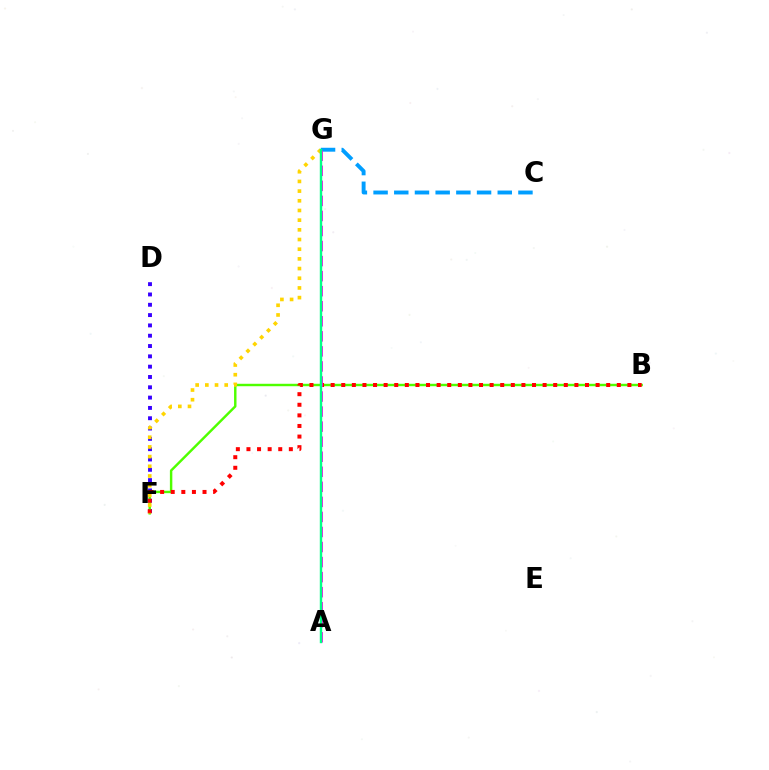{('D', 'F'): [{'color': '#3700ff', 'line_style': 'dotted', 'thickness': 2.8}], ('B', 'F'): [{'color': '#4fff00', 'line_style': 'solid', 'thickness': 1.76}, {'color': '#ff0000', 'line_style': 'dotted', 'thickness': 2.88}], ('C', 'G'): [{'color': '#009eff', 'line_style': 'dashed', 'thickness': 2.81}], ('A', 'G'): [{'color': '#ff00ed', 'line_style': 'dashed', 'thickness': 2.04}, {'color': '#00ff86', 'line_style': 'solid', 'thickness': 1.73}], ('F', 'G'): [{'color': '#ffd500', 'line_style': 'dotted', 'thickness': 2.63}]}